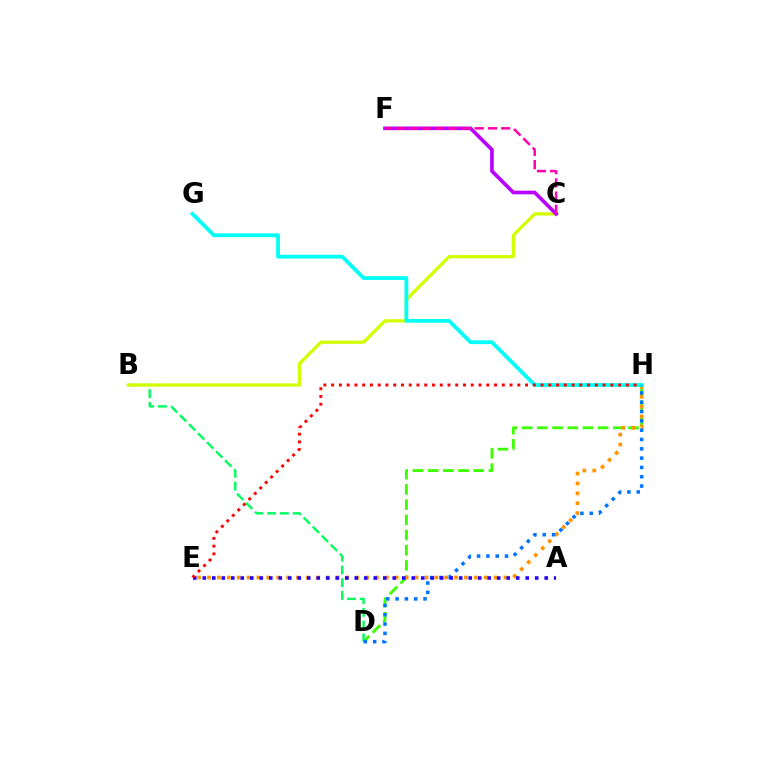{('D', 'H'): [{'color': '#3dff00', 'line_style': 'dashed', 'thickness': 2.06}, {'color': '#0074ff', 'line_style': 'dotted', 'thickness': 2.53}], ('E', 'H'): [{'color': '#ff9400', 'line_style': 'dotted', 'thickness': 2.69}, {'color': '#ff0000', 'line_style': 'dotted', 'thickness': 2.11}], ('B', 'D'): [{'color': '#00ff5c', 'line_style': 'dashed', 'thickness': 1.73}], ('B', 'C'): [{'color': '#d1ff00', 'line_style': 'solid', 'thickness': 2.35}], ('C', 'F'): [{'color': '#b900ff', 'line_style': 'solid', 'thickness': 2.63}, {'color': '#ff00ac', 'line_style': 'dashed', 'thickness': 1.79}], ('G', 'H'): [{'color': '#00fff6', 'line_style': 'solid', 'thickness': 2.73}], ('A', 'E'): [{'color': '#2500ff', 'line_style': 'dotted', 'thickness': 2.58}]}